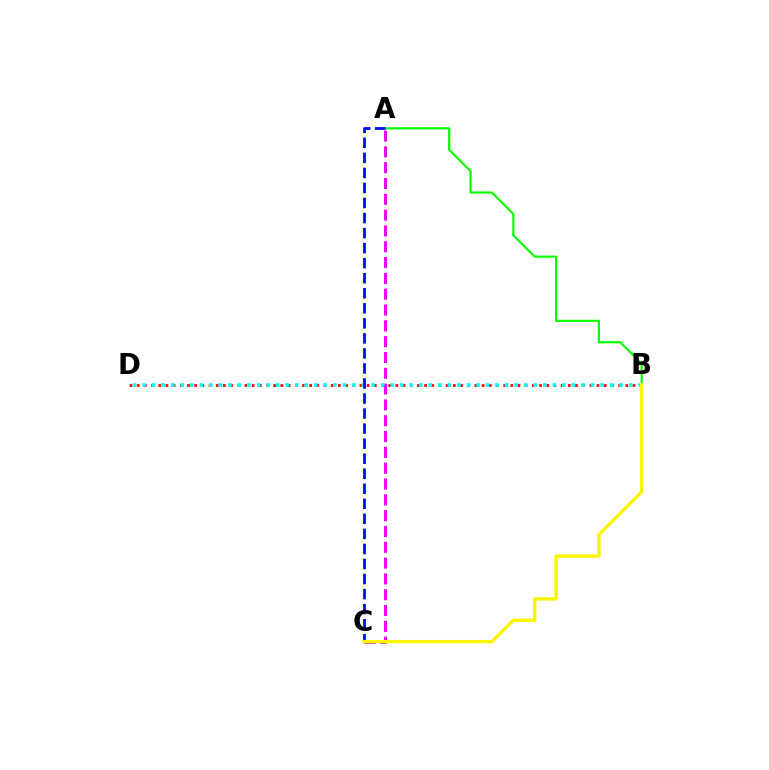{('A', 'B'): [{'color': '#08ff00', 'line_style': 'solid', 'thickness': 1.57}], ('A', 'C'): [{'color': '#ee00ff', 'line_style': 'dashed', 'thickness': 2.15}, {'color': '#0010ff', 'line_style': 'dashed', 'thickness': 2.04}], ('B', 'D'): [{'color': '#ff0000', 'line_style': 'dotted', 'thickness': 1.95}, {'color': '#00fff6', 'line_style': 'dotted', 'thickness': 2.59}], ('B', 'C'): [{'color': '#fcf500', 'line_style': 'solid', 'thickness': 2.46}]}